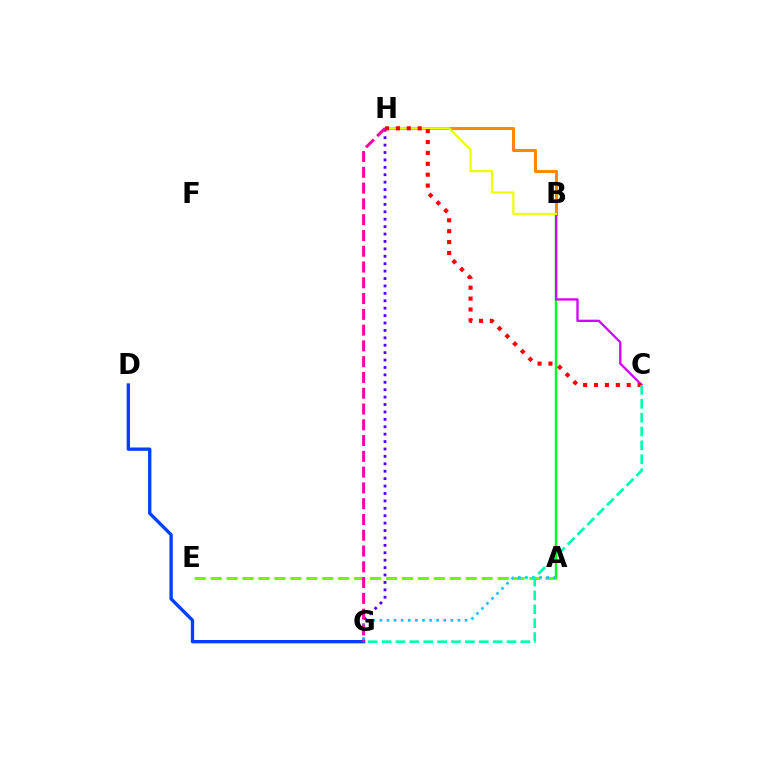{('B', 'H'): [{'color': '#ff8800', 'line_style': 'solid', 'thickness': 2.2}, {'color': '#eeff00', 'line_style': 'solid', 'thickness': 1.55}], ('G', 'H'): [{'color': '#4f00ff', 'line_style': 'dotted', 'thickness': 2.01}, {'color': '#ff00a0', 'line_style': 'dashed', 'thickness': 2.14}], ('A', 'B'): [{'color': '#00ff27', 'line_style': 'solid', 'thickness': 1.77}], ('A', 'E'): [{'color': '#66ff00', 'line_style': 'dashed', 'thickness': 2.17}], ('D', 'G'): [{'color': '#003fff', 'line_style': 'solid', 'thickness': 2.4}], ('B', 'C'): [{'color': '#d600ff', 'line_style': 'solid', 'thickness': 1.67}], ('A', 'G'): [{'color': '#00c7ff', 'line_style': 'dotted', 'thickness': 1.93}], ('C', 'H'): [{'color': '#ff0000', 'line_style': 'dotted', 'thickness': 2.96}], ('C', 'G'): [{'color': '#00ffaf', 'line_style': 'dashed', 'thickness': 1.89}]}